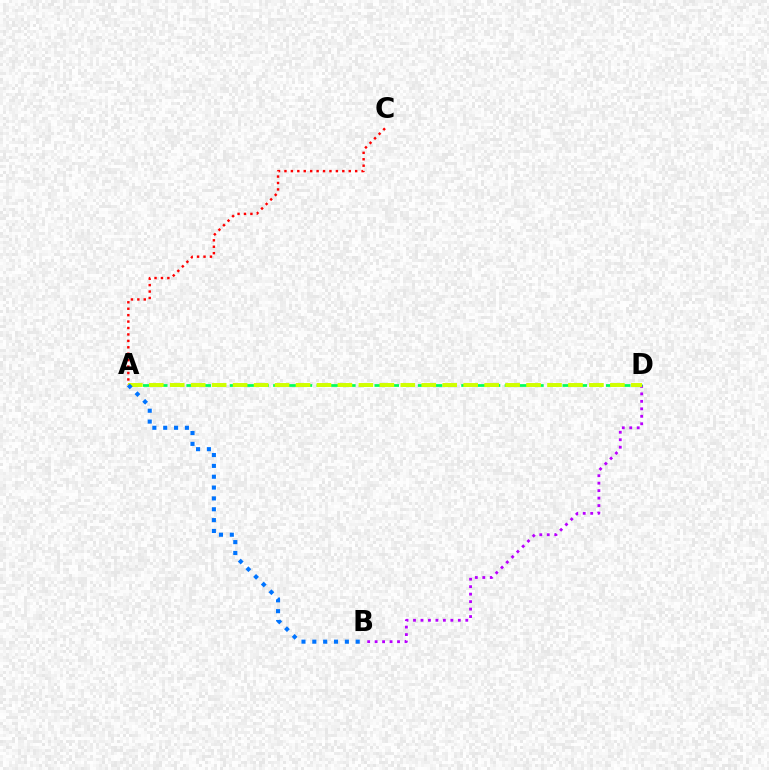{('B', 'D'): [{'color': '#b900ff', 'line_style': 'dotted', 'thickness': 2.03}], ('A', 'D'): [{'color': '#00ff5c', 'line_style': 'dashed', 'thickness': 1.97}, {'color': '#d1ff00', 'line_style': 'dashed', 'thickness': 2.85}], ('A', 'C'): [{'color': '#ff0000', 'line_style': 'dotted', 'thickness': 1.75}], ('A', 'B'): [{'color': '#0074ff', 'line_style': 'dotted', 'thickness': 2.95}]}